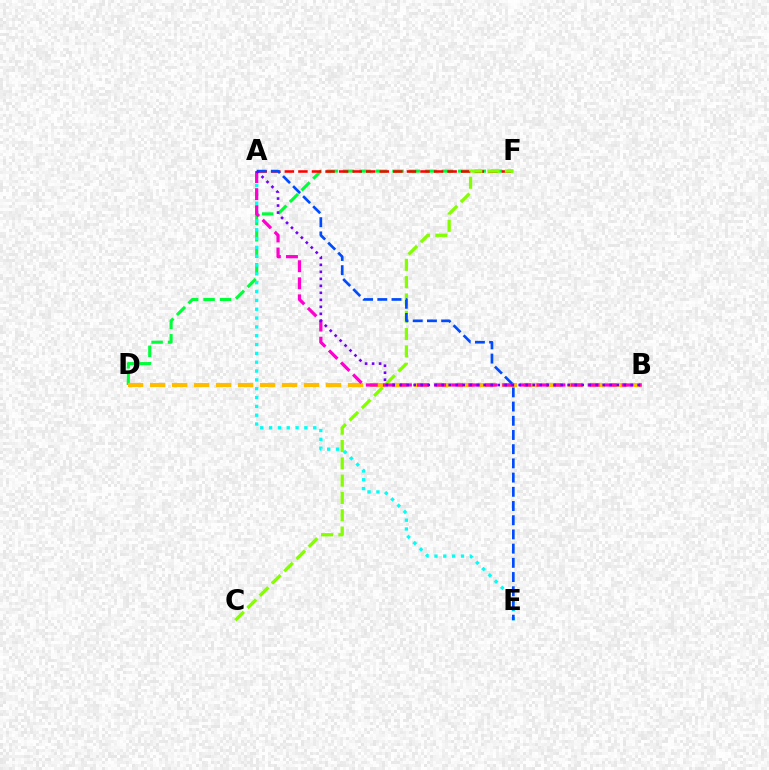{('D', 'F'): [{'color': '#00ff39', 'line_style': 'dashed', 'thickness': 2.23}], ('B', 'D'): [{'color': '#ffbd00', 'line_style': 'dashed', 'thickness': 2.99}], ('A', 'F'): [{'color': '#ff0000', 'line_style': 'dashed', 'thickness': 1.84}], ('C', 'F'): [{'color': '#84ff00', 'line_style': 'dashed', 'thickness': 2.35}], ('A', 'E'): [{'color': '#00fff6', 'line_style': 'dotted', 'thickness': 2.4}, {'color': '#004bff', 'line_style': 'dashed', 'thickness': 1.93}], ('A', 'B'): [{'color': '#ff00cf', 'line_style': 'dashed', 'thickness': 2.32}, {'color': '#7200ff', 'line_style': 'dotted', 'thickness': 1.9}]}